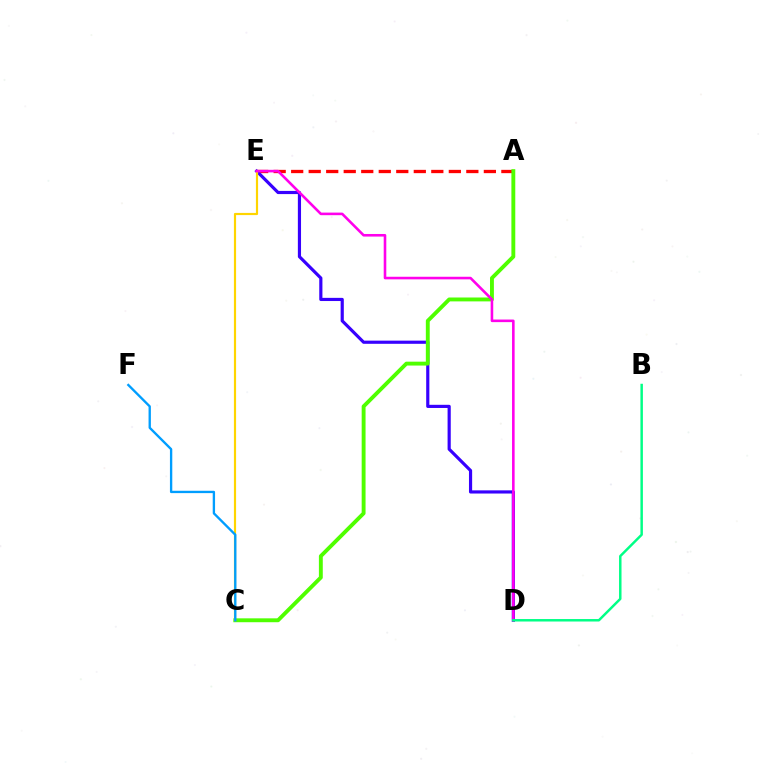{('A', 'E'): [{'color': '#ff0000', 'line_style': 'dashed', 'thickness': 2.38}], ('D', 'E'): [{'color': '#3700ff', 'line_style': 'solid', 'thickness': 2.28}, {'color': '#ff00ed', 'line_style': 'solid', 'thickness': 1.87}], ('A', 'C'): [{'color': '#4fff00', 'line_style': 'solid', 'thickness': 2.8}], ('C', 'E'): [{'color': '#ffd500', 'line_style': 'solid', 'thickness': 1.57}], ('C', 'F'): [{'color': '#009eff', 'line_style': 'solid', 'thickness': 1.69}], ('B', 'D'): [{'color': '#00ff86', 'line_style': 'solid', 'thickness': 1.78}]}